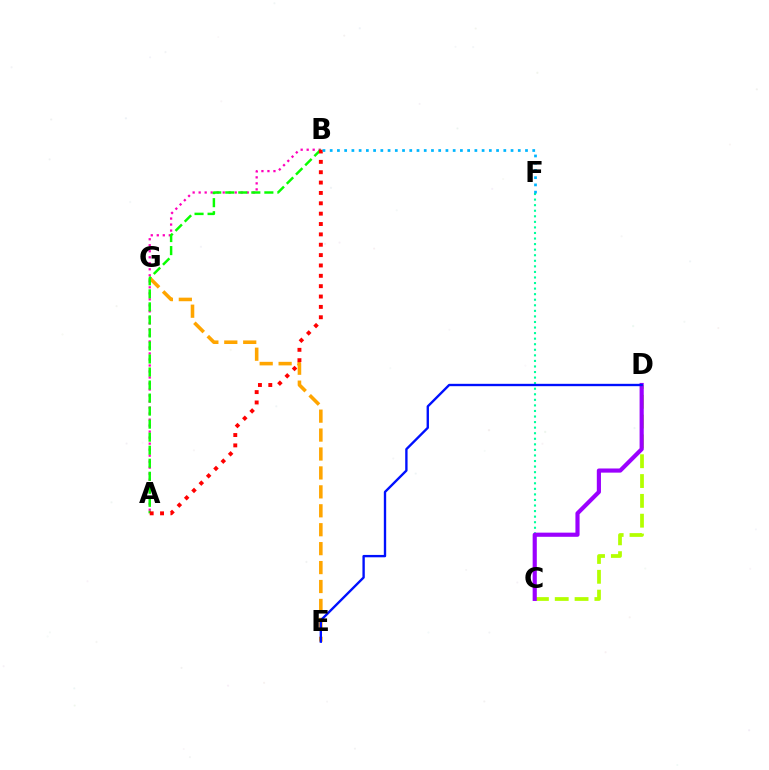{('C', 'F'): [{'color': '#00ff9d', 'line_style': 'dotted', 'thickness': 1.51}], ('E', 'G'): [{'color': '#ffa500', 'line_style': 'dashed', 'thickness': 2.57}], ('A', 'B'): [{'color': '#ff00bd', 'line_style': 'dotted', 'thickness': 1.63}, {'color': '#08ff00', 'line_style': 'dashed', 'thickness': 1.77}, {'color': '#ff0000', 'line_style': 'dotted', 'thickness': 2.81}], ('C', 'D'): [{'color': '#b3ff00', 'line_style': 'dashed', 'thickness': 2.69}, {'color': '#9b00ff', 'line_style': 'solid', 'thickness': 2.99}], ('D', 'E'): [{'color': '#0010ff', 'line_style': 'solid', 'thickness': 1.7}], ('B', 'F'): [{'color': '#00b5ff', 'line_style': 'dotted', 'thickness': 1.97}]}